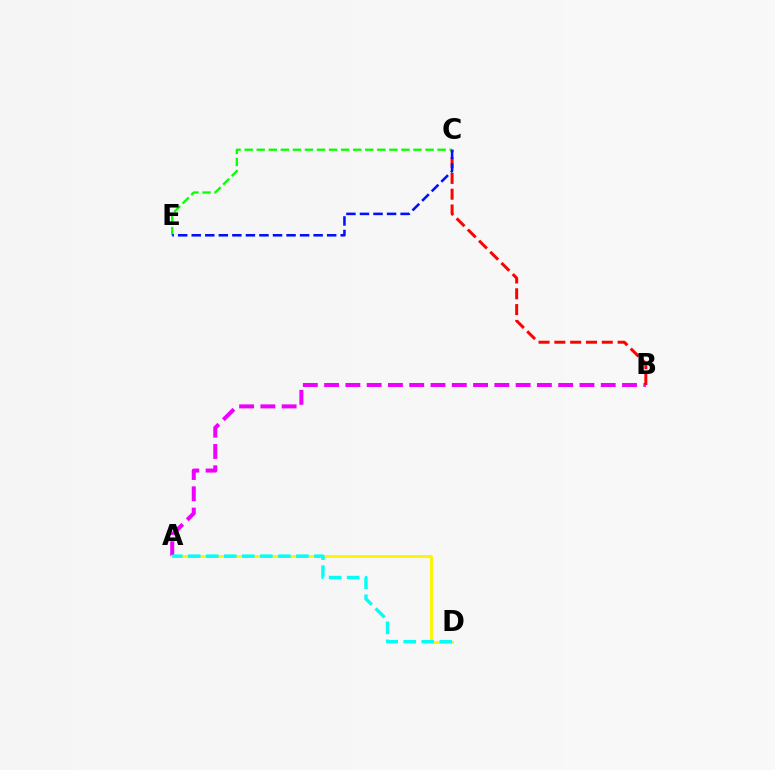{('A', 'B'): [{'color': '#ee00ff', 'line_style': 'dashed', 'thickness': 2.89}], ('A', 'D'): [{'color': '#fcf500', 'line_style': 'solid', 'thickness': 2.08}, {'color': '#00fff6', 'line_style': 'dashed', 'thickness': 2.45}], ('B', 'C'): [{'color': '#ff0000', 'line_style': 'dashed', 'thickness': 2.15}], ('C', 'E'): [{'color': '#08ff00', 'line_style': 'dashed', 'thickness': 1.64}, {'color': '#0010ff', 'line_style': 'dashed', 'thickness': 1.84}]}